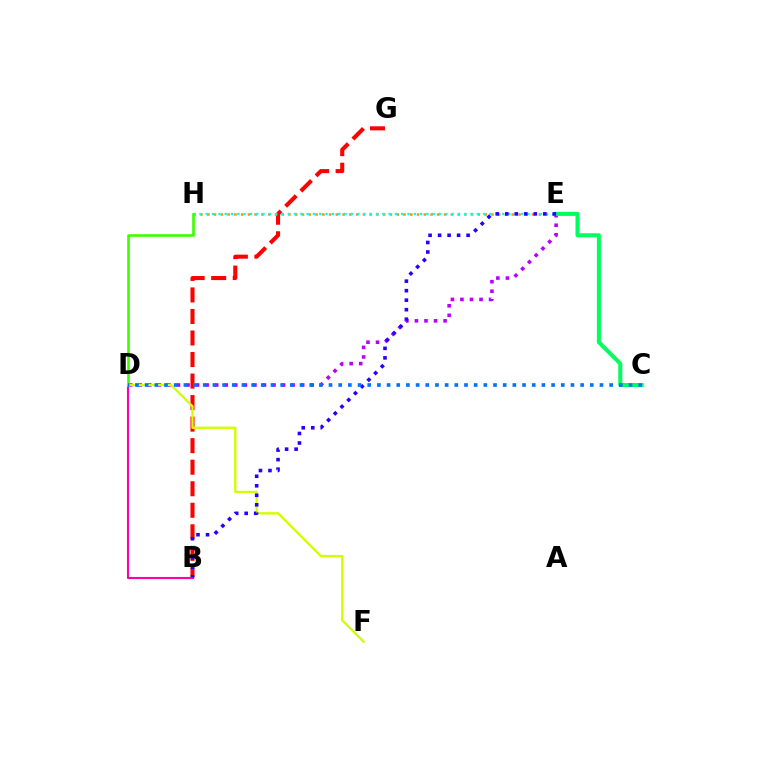{('B', 'G'): [{'color': '#ff0000', 'line_style': 'dashed', 'thickness': 2.93}], ('E', 'H'): [{'color': '#ff9400', 'line_style': 'dotted', 'thickness': 1.84}, {'color': '#00fff6', 'line_style': 'dotted', 'thickness': 1.71}], ('D', 'E'): [{'color': '#b900ff', 'line_style': 'dotted', 'thickness': 2.6}], ('C', 'E'): [{'color': '#00ff5c', 'line_style': 'solid', 'thickness': 2.89}], ('B', 'D'): [{'color': '#ff00ac', 'line_style': 'solid', 'thickness': 1.51}], ('D', 'F'): [{'color': '#d1ff00', 'line_style': 'solid', 'thickness': 1.7}], ('D', 'H'): [{'color': '#3dff00', 'line_style': 'solid', 'thickness': 1.9}], ('B', 'E'): [{'color': '#2500ff', 'line_style': 'dotted', 'thickness': 2.58}], ('C', 'D'): [{'color': '#0074ff', 'line_style': 'dotted', 'thickness': 2.63}]}